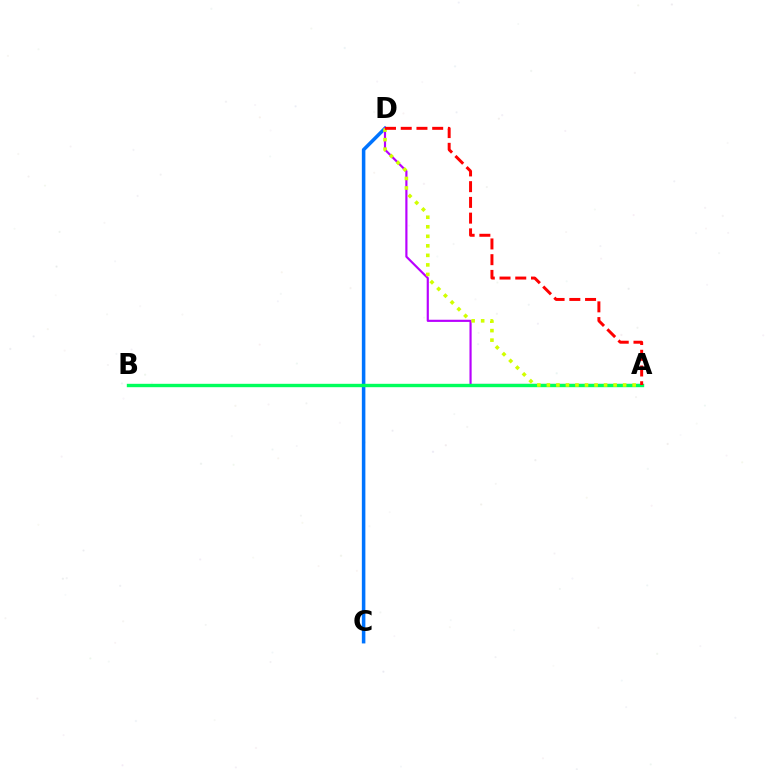{('C', 'D'): [{'color': '#0074ff', 'line_style': 'solid', 'thickness': 2.54}], ('A', 'D'): [{'color': '#b900ff', 'line_style': 'solid', 'thickness': 1.56}, {'color': '#d1ff00', 'line_style': 'dotted', 'thickness': 2.59}, {'color': '#ff0000', 'line_style': 'dashed', 'thickness': 2.14}], ('A', 'B'): [{'color': '#00ff5c', 'line_style': 'solid', 'thickness': 2.43}]}